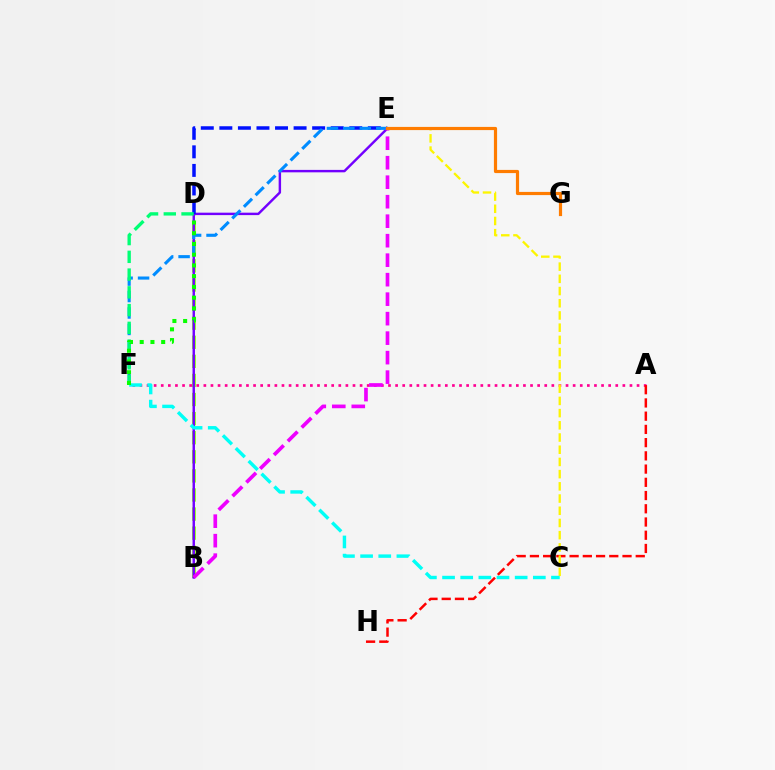{('A', 'F'): [{'color': '#ff0094', 'line_style': 'dotted', 'thickness': 1.93}], ('B', 'D'): [{'color': '#84ff00', 'line_style': 'dashed', 'thickness': 2.59}], ('B', 'E'): [{'color': '#7200ff', 'line_style': 'solid', 'thickness': 1.75}, {'color': '#ee00ff', 'line_style': 'dashed', 'thickness': 2.65}], ('A', 'H'): [{'color': '#ff0000', 'line_style': 'dashed', 'thickness': 1.8}], ('D', 'E'): [{'color': '#0010ff', 'line_style': 'dashed', 'thickness': 2.52}], ('C', 'E'): [{'color': '#fcf500', 'line_style': 'dashed', 'thickness': 1.66}], ('C', 'F'): [{'color': '#00fff6', 'line_style': 'dashed', 'thickness': 2.47}], ('E', 'F'): [{'color': '#008cff', 'line_style': 'dashed', 'thickness': 2.23}], ('D', 'F'): [{'color': '#00ff74', 'line_style': 'dashed', 'thickness': 2.41}, {'color': '#08ff00', 'line_style': 'dotted', 'thickness': 2.92}], ('E', 'G'): [{'color': '#ff7c00', 'line_style': 'solid', 'thickness': 2.29}]}